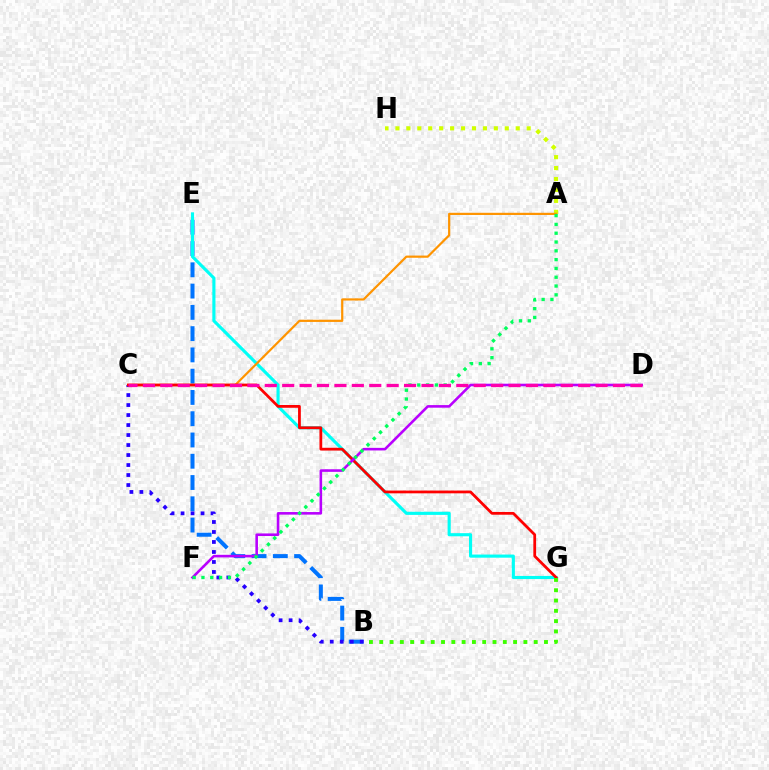{('B', 'E'): [{'color': '#0074ff', 'line_style': 'dashed', 'thickness': 2.89}], ('B', 'C'): [{'color': '#2500ff', 'line_style': 'dotted', 'thickness': 2.72}], ('E', 'G'): [{'color': '#00fff6', 'line_style': 'solid', 'thickness': 2.25}], ('A', 'H'): [{'color': '#d1ff00', 'line_style': 'dotted', 'thickness': 2.97}], ('A', 'C'): [{'color': '#ff9400', 'line_style': 'solid', 'thickness': 1.58}], ('C', 'G'): [{'color': '#ff0000', 'line_style': 'solid', 'thickness': 1.99}], ('D', 'F'): [{'color': '#b900ff', 'line_style': 'solid', 'thickness': 1.86}], ('B', 'G'): [{'color': '#3dff00', 'line_style': 'dotted', 'thickness': 2.8}], ('A', 'F'): [{'color': '#00ff5c', 'line_style': 'dotted', 'thickness': 2.39}], ('C', 'D'): [{'color': '#ff00ac', 'line_style': 'dashed', 'thickness': 2.37}]}